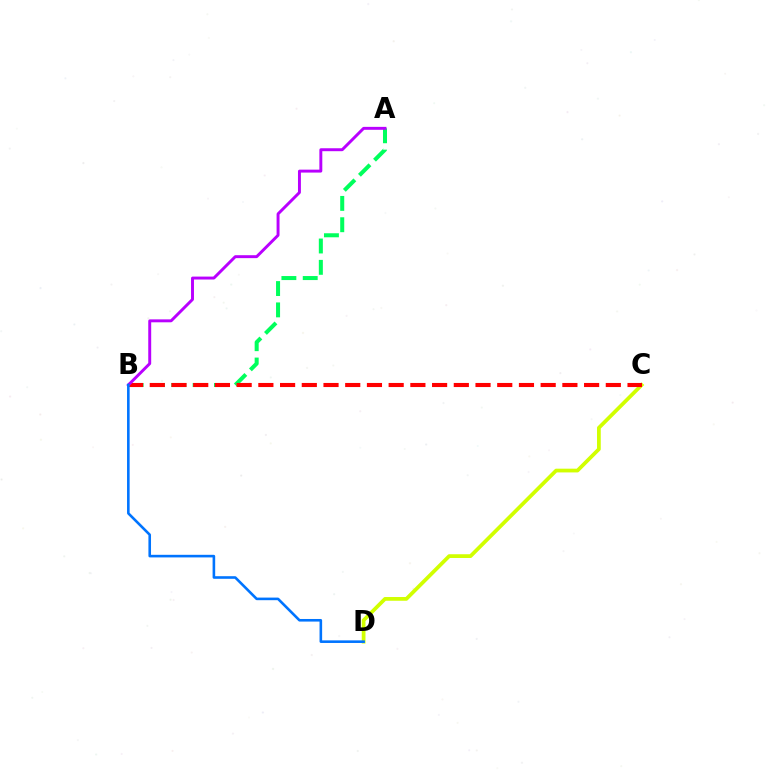{('C', 'D'): [{'color': '#d1ff00', 'line_style': 'solid', 'thickness': 2.69}], ('A', 'B'): [{'color': '#00ff5c', 'line_style': 'dashed', 'thickness': 2.9}, {'color': '#b900ff', 'line_style': 'solid', 'thickness': 2.11}], ('B', 'C'): [{'color': '#ff0000', 'line_style': 'dashed', 'thickness': 2.95}], ('B', 'D'): [{'color': '#0074ff', 'line_style': 'solid', 'thickness': 1.87}]}